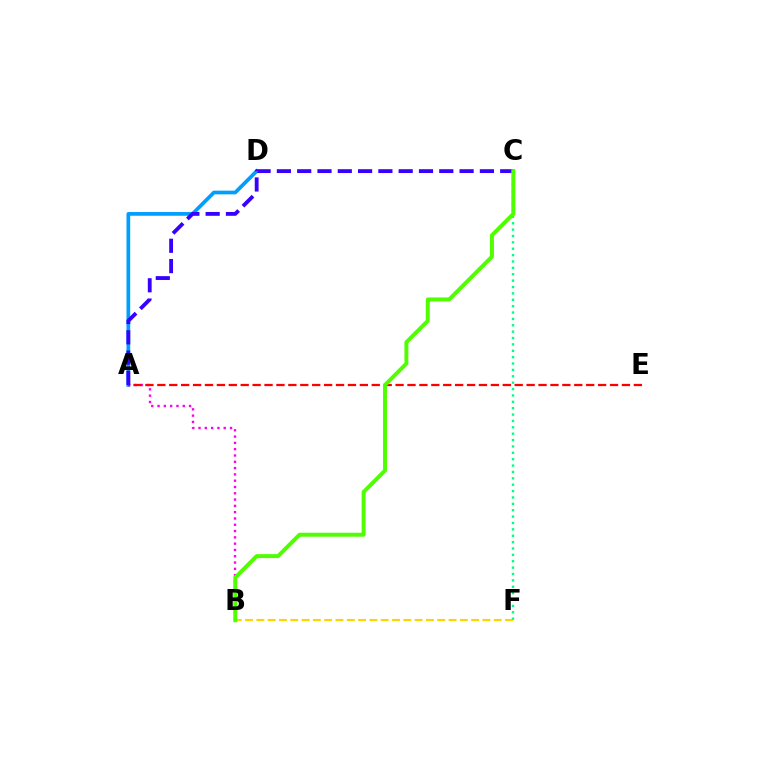{('B', 'F'): [{'color': '#ffd500', 'line_style': 'dashed', 'thickness': 1.54}], ('A', 'D'): [{'color': '#009eff', 'line_style': 'solid', 'thickness': 2.67}], ('A', 'B'): [{'color': '#ff00ed', 'line_style': 'dotted', 'thickness': 1.71}], ('A', 'E'): [{'color': '#ff0000', 'line_style': 'dashed', 'thickness': 1.62}], ('A', 'C'): [{'color': '#3700ff', 'line_style': 'dashed', 'thickness': 2.76}], ('C', 'F'): [{'color': '#00ff86', 'line_style': 'dotted', 'thickness': 1.73}], ('B', 'C'): [{'color': '#4fff00', 'line_style': 'solid', 'thickness': 2.85}]}